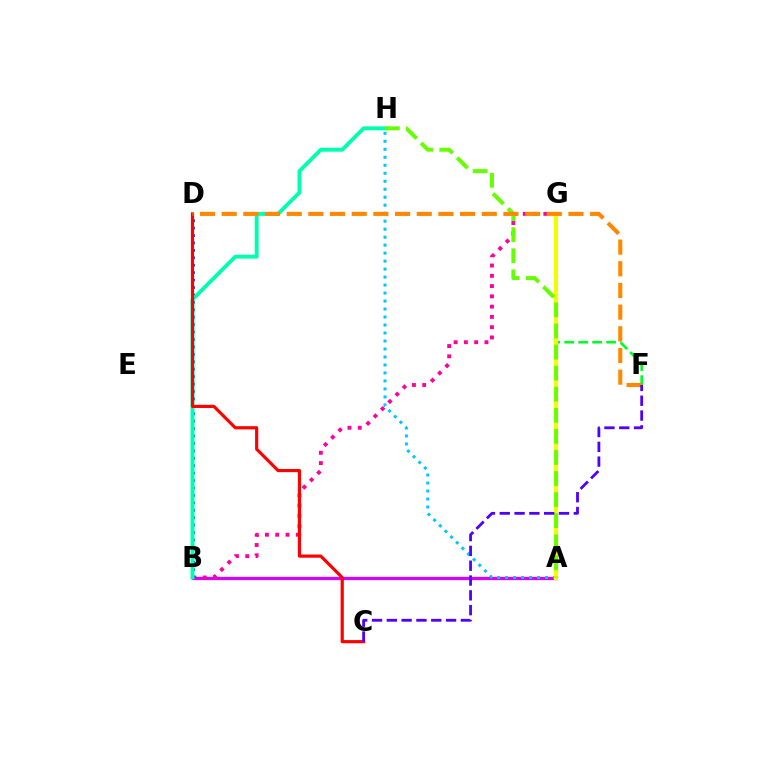{('F', 'G'): [{'color': '#00ff27', 'line_style': 'dashed', 'thickness': 1.9}], ('A', 'B'): [{'color': '#d600ff', 'line_style': 'solid', 'thickness': 2.34}], ('B', 'G'): [{'color': '#ff00a0', 'line_style': 'dotted', 'thickness': 2.79}], ('B', 'D'): [{'color': '#003fff', 'line_style': 'dotted', 'thickness': 2.02}], ('A', 'H'): [{'color': '#00c7ff', 'line_style': 'dotted', 'thickness': 2.17}, {'color': '#66ff00', 'line_style': 'dashed', 'thickness': 2.86}], ('B', 'H'): [{'color': '#00ffaf', 'line_style': 'solid', 'thickness': 2.81}], ('C', 'D'): [{'color': '#ff0000', 'line_style': 'solid', 'thickness': 2.29}], ('A', 'G'): [{'color': '#eeff00', 'line_style': 'solid', 'thickness': 2.96}], ('D', 'F'): [{'color': '#ff8800', 'line_style': 'dashed', 'thickness': 2.94}], ('C', 'F'): [{'color': '#4f00ff', 'line_style': 'dashed', 'thickness': 2.01}]}